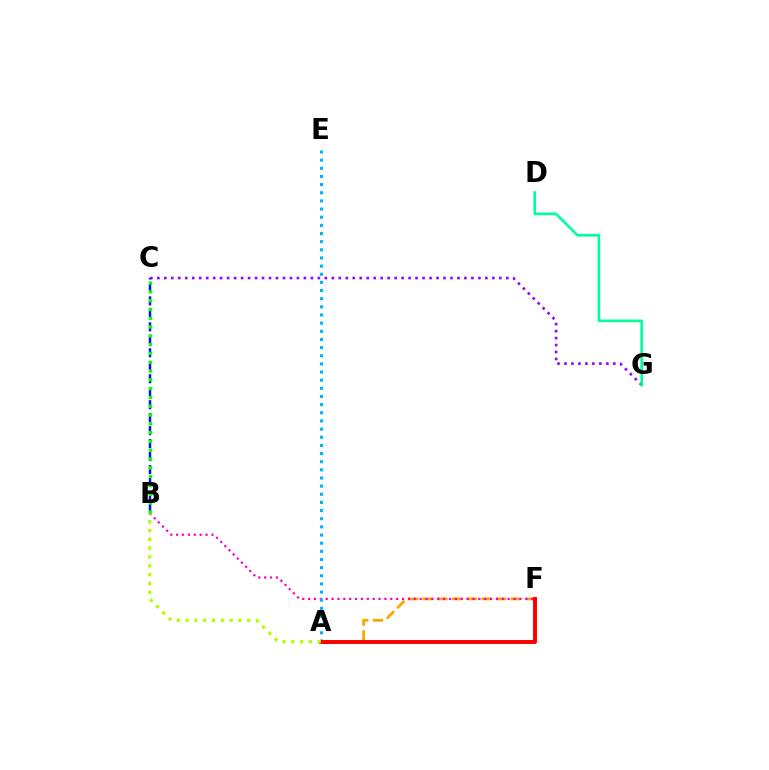{('A', 'F'): [{'color': '#ffa500', 'line_style': 'dashed', 'thickness': 1.99}, {'color': '#ff0000', 'line_style': 'solid', 'thickness': 2.85}], ('B', 'F'): [{'color': '#ff00bd', 'line_style': 'dotted', 'thickness': 1.59}], ('C', 'G'): [{'color': '#9b00ff', 'line_style': 'dotted', 'thickness': 1.9}], ('A', 'E'): [{'color': '#00b5ff', 'line_style': 'dotted', 'thickness': 2.21}], ('A', 'B'): [{'color': '#b3ff00', 'line_style': 'dotted', 'thickness': 2.39}], ('B', 'C'): [{'color': '#0010ff', 'line_style': 'dashed', 'thickness': 1.76}, {'color': '#08ff00', 'line_style': 'dotted', 'thickness': 2.39}], ('D', 'G'): [{'color': '#00ff9d', 'line_style': 'solid', 'thickness': 1.89}]}